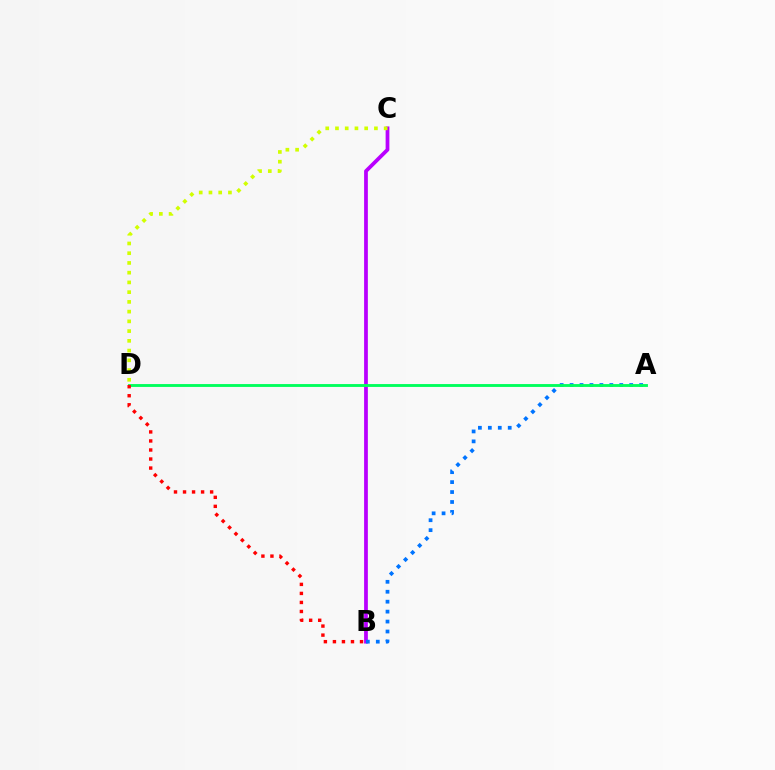{('B', 'C'): [{'color': '#b900ff', 'line_style': 'solid', 'thickness': 2.7}], ('A', 'B'): [{'color': '#0074ff', 'line_style': 'dotted', 'thickness': 2.7}], ('A', 'D'): [{'color': '#00ff5c', 'line_style': 'solid', 'thickness': 2.06}], ('B', 'D'): [{'color': '#ff0000', 'line_style': 'dotted', 'thickness': 2.45}], ('C', 'D'): [{'color': '#d1ff00', 'line_style': 'dotted', 'thickness': 2.65}]}